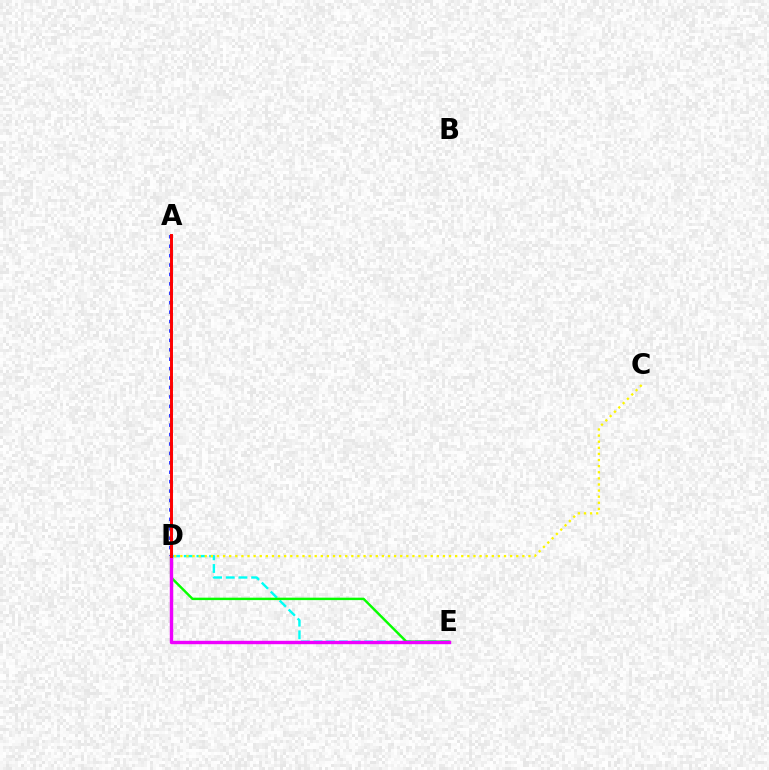{('D', 'E'): [{'color': '#00fff6', 'line_style': 'dashed', 'thickness': 1.72}, {'color': '#08ff00', 'line_style': 'solid', 'thickness': 1.75}, {'color': '#ee00ff', 'line_style': 'solid', 'thickness': 2.45}], ('A', 'D'): [{'color': '#0010ff', 'line_style': 'dotted', 'thickness': 2.56}, {'color': '#ff0000', 'line_style': 'solid', 'thickness': 2.13}], ('C', 'D'): [{'color': '#fcf500', 'line_style': 'dotted', 'thickness': 1.66}]}